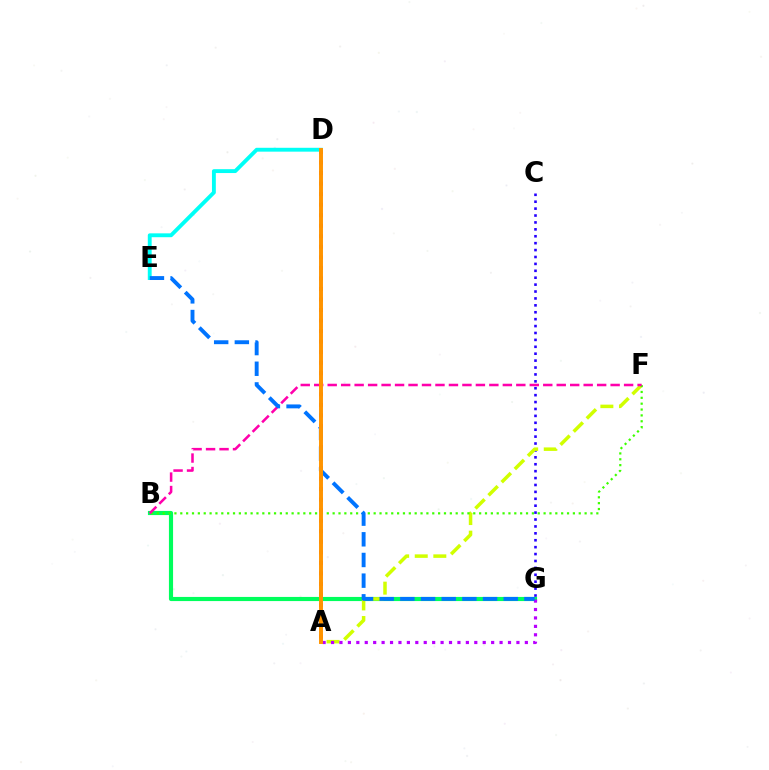{('A', 'D'): [{'color': '#ff0000', 'line_style': 'dotted', 'thickness': 2.86}, {'color': '#ff9400', 'line_style': 'solid', 'thickness': 2.83}], ('B', 'G'): [{'color': '#00ff5c', 'line_style': 'solid', 'thickness': 2.98}], ('C', 'G'): [{'color': '#2500ff', 'line_style': 'dotted', 'thickness': 1.88}], ('A', 'F'): [{'color': '#d1ff00', 'line_style': 'dashed', 'thickness': 2.52}], ('A', 'G'): [{'color': '#b900ff', 'line_style': 'dotted', 'thickness': 2.29}], ('D', 'E'): [{'color': '#00fff6', 'line_style': 'solid', 'thickness': 2.78}], ('B', 'F'): [{'color': '#3dff00', 'line_style': 'dotted', 'thickness': 1.59}, {'color': '#ff00ac', 'line_style': 'dashed', 'thickness': 1.83}], ('E', 'G'): [{'color': '#0074ff', 'line_style': 'dashed', 'thickness': 2.81}]}